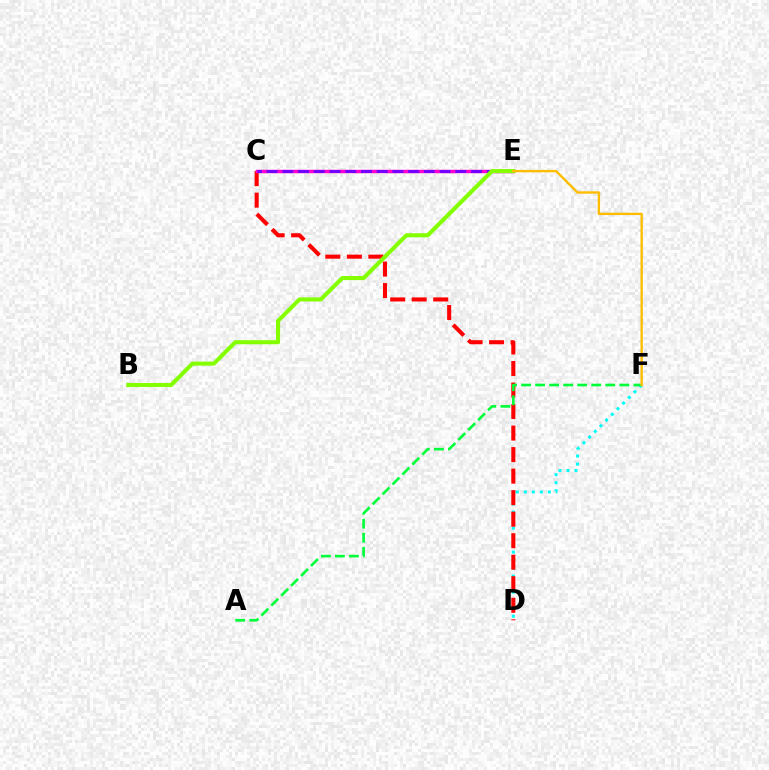{('D', 'F'): [{'color': '#00fff6', 'line_style': 'dotted', 'thickness': 2.18}], ('C', 'D'): [{'color': '#ff0000', 'line_style': 'dashed', 'thickness': 2.92}], ('C', 'E'): [{'color': '#004bff', 'line_style': 'dashed', 'thickness': 1.88}, {'color': '#ff00cf', 'line_style': 'solid', 'thickness': 2.49}, {'color': '#7200ff', 'line_style': 'dashed', 'thickness': 2.14}], ('A', 'F'): [{'color': '#00ff39', 'line_style': 'dashed', 'thickness': 1.91}], ('B', 'E'): [{'color': '#84ff00', 'line_style': 'solid', 'thickness': 2.93}], ('E', 'F'): [{'color': '#ffbd00', 'line_style': 'solid', 'thickness': 1.71}]}